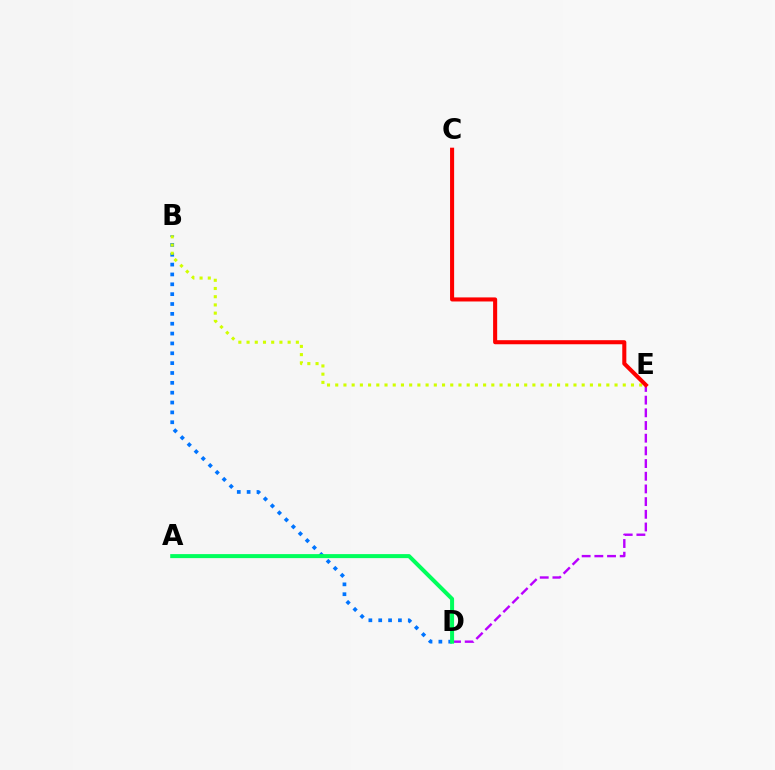{('B', 'D'): [{'color': '#0074ff', 'line_style': 'dotted', 'thickness': 2.68}], ('B', 'E'): [{'color': '#d1ff00', 'line_style': 'dotted', 'thickness': 2.23}], ('D', 'E'): [{'color': '#b900ff', 'line_style': 'dashed', 'thickness': 1.72}], ('A', 'D'): [{'color': '#00ff5c', 'line_style': 'solid', 'thickness': 2.89}], ('C', 'E'): [{'color': '#ff0000', 'line_style': 'solid', 'thickness': 2.93}]}